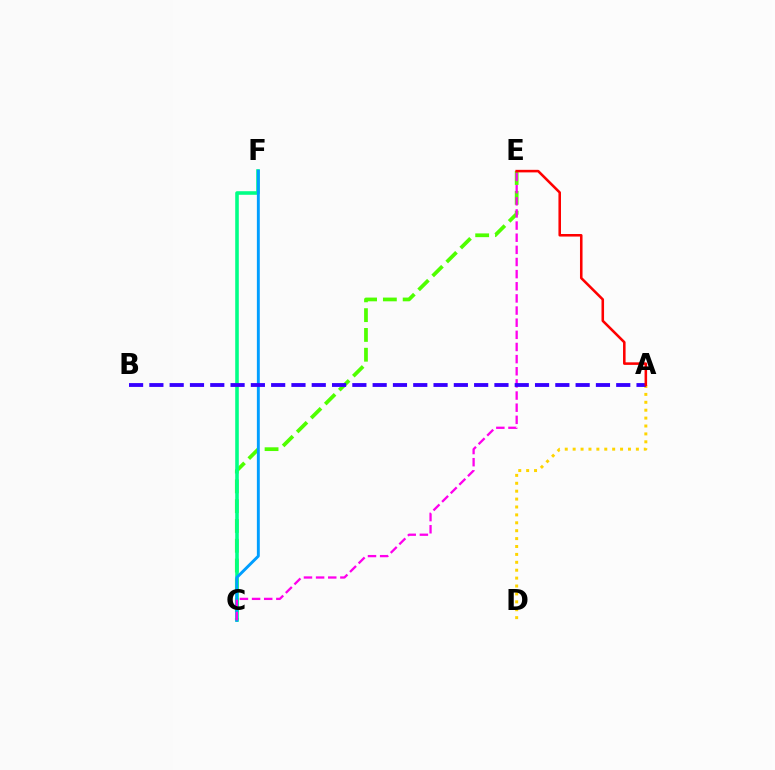{('C', 'E'): [{'color': '#4fff00', 'line_style': 'dashed', 'thickness': 2.69}, {'color': '#ff00ed', 'line_style': 'dashed', 'thickness': 1.65}], ('A', 'D'): [{'color': '#ffd500', 'line_style': 'dotted', 'thickness': 2.15}], ('C', 'F'): [{'color': '#00ff86', 'line_style': 'solid', 'thickness': 2.57}, {'color': '#009eff', 'line_style': 'solid', 'thickness': 2.09}], ('A', 'B'): [{'color': '#3700ff', 'line_style': 'dashed', 'thickness': 2.76}], ('A', 'E'): [{'color': '#ff0000', 'line_style': 'solid', 'thickness': 1.84}]}